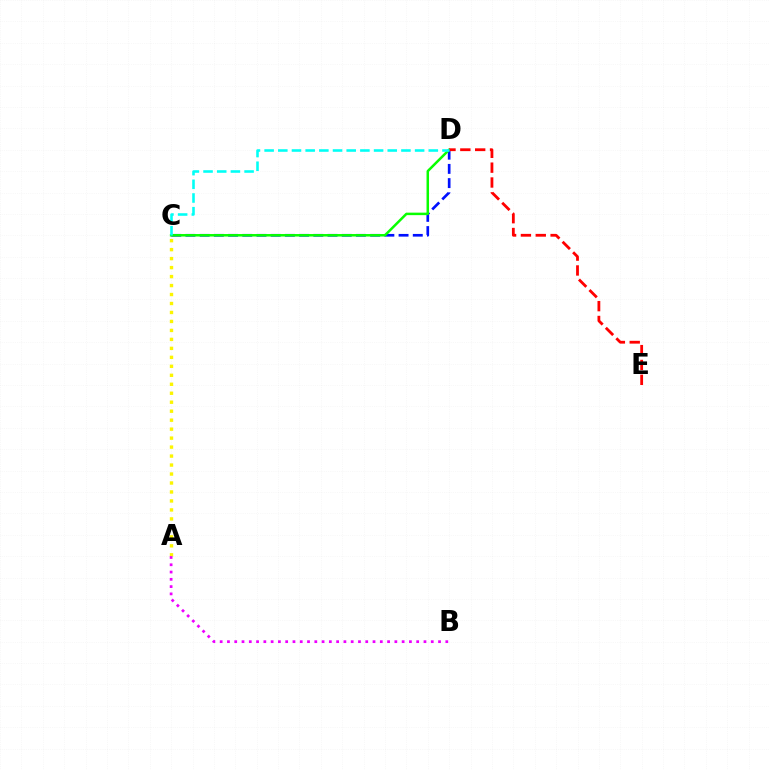{('C', 'D'): [{'color': '#0010ff', 'line_style': 'dashed', 'thickness': 1.93}, {'color': '#08ff00', 'line_style': 'solid', 'thickness': 1.8}, {'color': '#00fff6', 'line_style': 'dashed', 'thickness': 1.86}], ('A', 'C'): [{'color': '#fcf500', 'line_style': 'dotted', 'thickness': 2.44}], ('D', 'E'): [{'color': '#ff0000', 'line_style': 'dashed', 'thickness': 2.02}], ('A', 'B'): [{'color': '#ee00ff', 'line_style': 'dotted', 'thickness': 1.98}]}